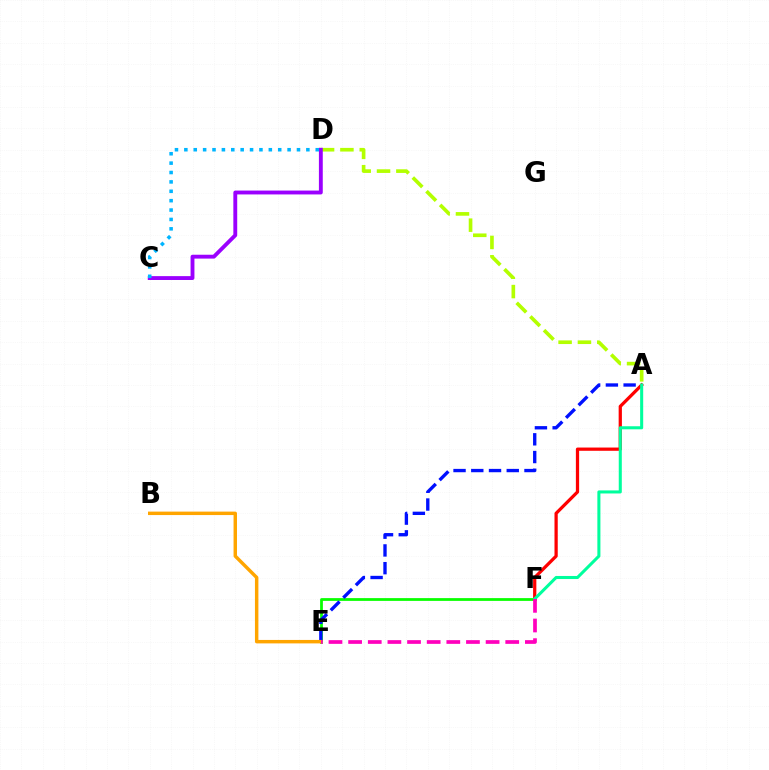{('E', 'F'): [{'color': '#08ff00', 'line_style': 'solid', 'thickness': 1.99}, {'color': '#ff00bd', 'line_style': 'dashed', 'thickness': 2.67}], ('A', 'E'): [{'color': '#0010ff', 'line_style': 'dashed', 'thickness': 2.41}], ('B', 'E'): [{'color': '#ffa500', 'line_style': 'solid', 'thickness': 2.48}], ('A', 'D'): [{'color': '#b3ff00', 'line_style': 'dashed', 'thickness': 2.63}], ('A', 'F'): [{'color': '#ff0000', 'line_style': 'solid', 'thickness': 2.34}, {'color': '#00ff9d', 'line_style': 'solid', 'thickness': 2.2}], ('C', 'D'): [{'color': '#9b00ff', 'line_style': 'solid', 'thickness': 2.78}, {'color': '#00b5ff', 'line_style': 'dotted', 'thickness': 2.55}]}